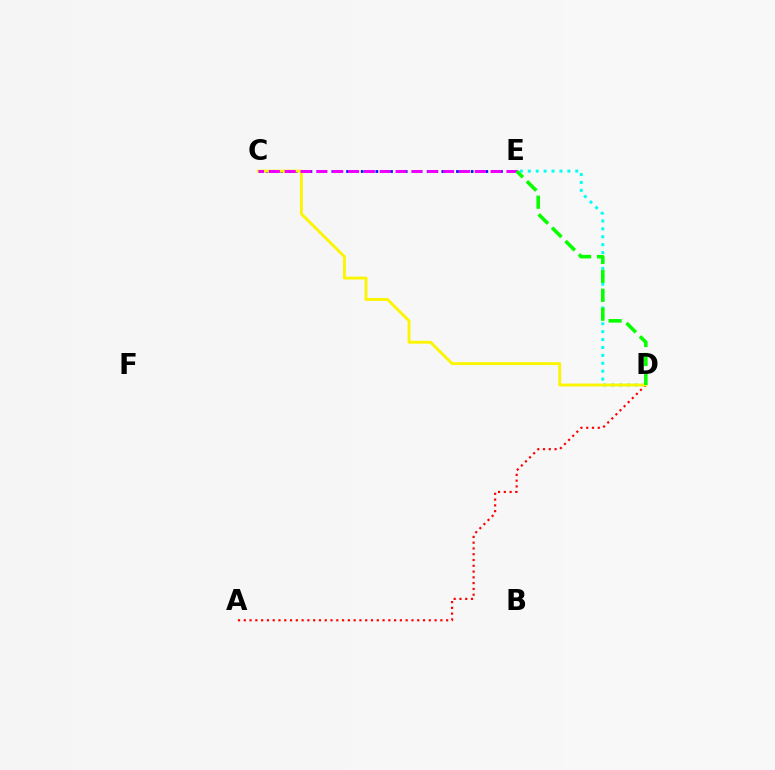{('D', 'E'): [{'color': '#00fff6', 'line_style': 'dotted', 'thickness': 2.15}, {'color': '#08ff00', 'line_style': 'dashed', 'thickness': 2.57}], ('A', 'D'): [{'color': '#ff0000', 'line_style': 'dotted', 'thickness': 1.57}], ('C', 'E'): [{'color': '#0010ff', 'line_style': 'dotted', 'thickness': 1.99}, {'color': '#ee00ff', 'line_style': 'dashed', 'thickness': 2.15}], ('C', 'D'): [{'color': '#fcf500', 'line_style': 'solid', 'thickness': 2.07}]}